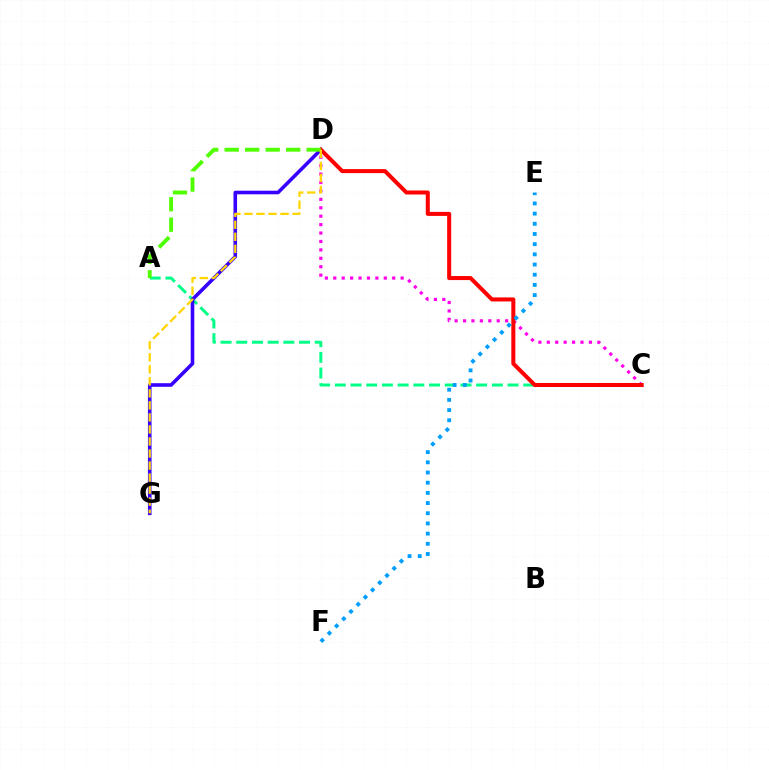{('A', 'C'): [{'color': '#00ff86', 'line_style': 'dashed', 'thickness': 2.13}], ('C', 'D'): [{'color': '#ff00ed', 'line_style': 'dotted', 'thickness': 2.29}, {'color': '#ff0000', 'line_style': 'solid', 'thickness': 2.9}], ('D', 'G'): [{'color': '#3700ff', 'line_style': 'solid', 'thickness': 2.58}, {'color': '#ffd500', 'line_style': 'dashed', 'thickness': 1.63}], ('A', 'D'): [{'color': '#4fff00', 'line_style': 'dashed', 'thickness': 2.78}], ('E', 'F'): [{'color': '#009eff', 'line_style': 'dotted', 'thickness': 2.77}]}